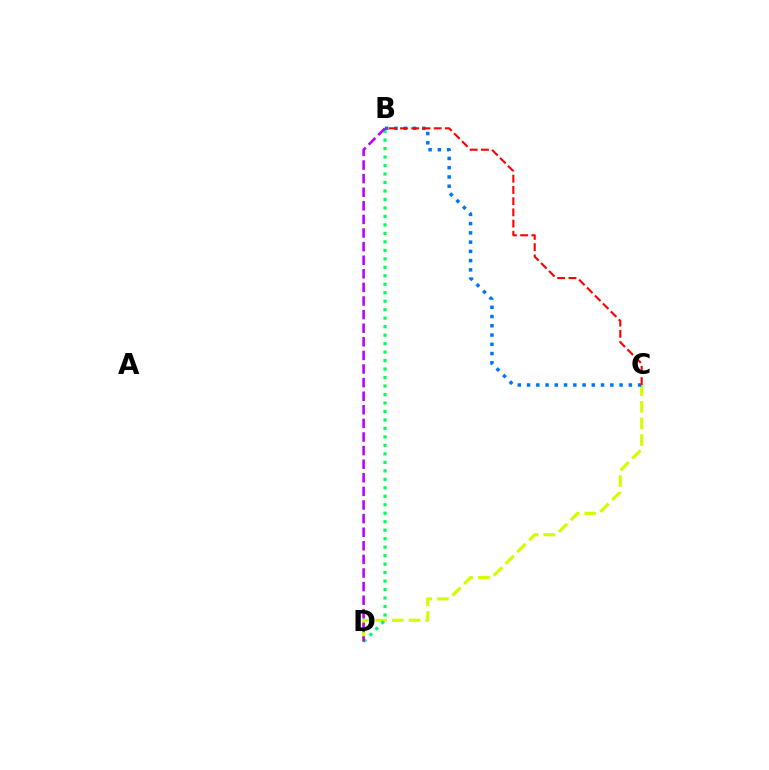{('C', 'D'): [{'color': '#d1ff00', 'line_style': 'dashed', 'thickness': 2.26}], ('B', 'D'): [{'color': '#00ff5c', 'line_style': 'dotted', 'thickness': 2.3}, {'color': '#b900ff', 'line_style': 'dashed', 'thickness': 1.85}], ('B', 'C'): [{'color': '#0074ff', 'line_style': 'dotted', 'thickness': 2.51}, {'color': '#ff0000', 'line_style': 'dashed', 'thickness': 1.52}]}